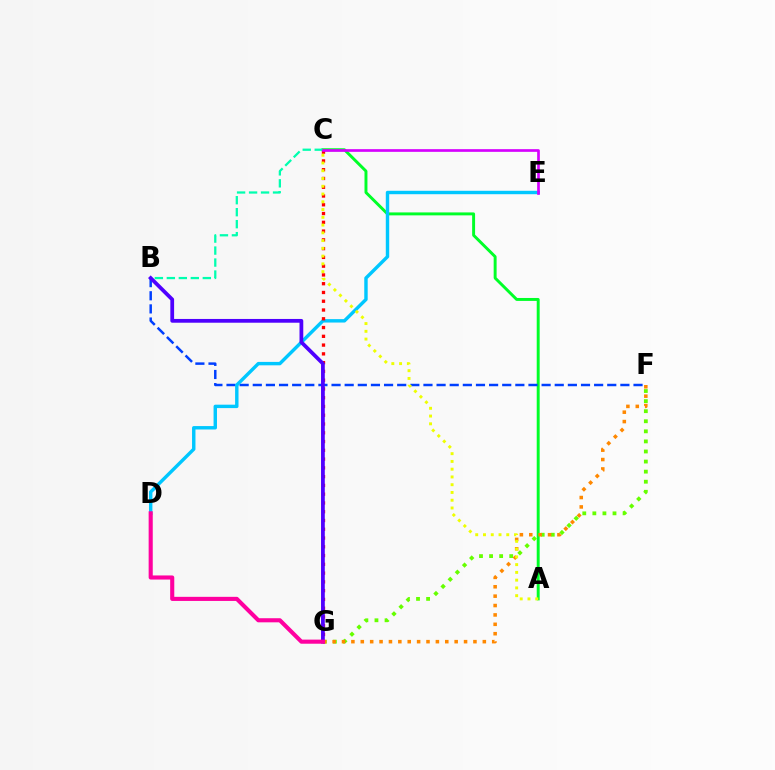{('A', 'C'): [{'color': '#00ff27', 'line_style': 'solid', 'thickness': 2.12}, {'color': '#eeff00', 'line_style': 'dotted', 'thickness': 2.11}], ('B', 'F'): [{'color': '#003fff', 'line_style': 'dashed', 'thickness': 1.78}], ('F', 'G'): [{'color': '#66ff00', 'line_style': 'dotted', 'thickness': 2.74}, {'color': '#ff8800', 'line_style': 'dotted', 'thickness': 2.55}], ('D', 'E'): [{'color': '#00c7ff', 'line_style': 'solid', 'thickness': 2.46}], ('B', 'C'): [{'color': '#00ffaf', 'line_style': 'dashed', 'thickness': 1.63}], ('C', 'G'): [{'color': '#ff0000', 'line_style': 'dotted', 'thickness': 2.38}], ('C', 'E'): [{'color': '#d600ff', 'line_style': 'solid', 'thickness': 1.93}], ('B', 'G'): [{'color': '#4f00ff', 'line_style': 'solid', 'thickness': 2.71}], ('D', 'G'): [{'color': '#ff00a0', 'line_style': 'solid', 'thickness': 2.95}]}